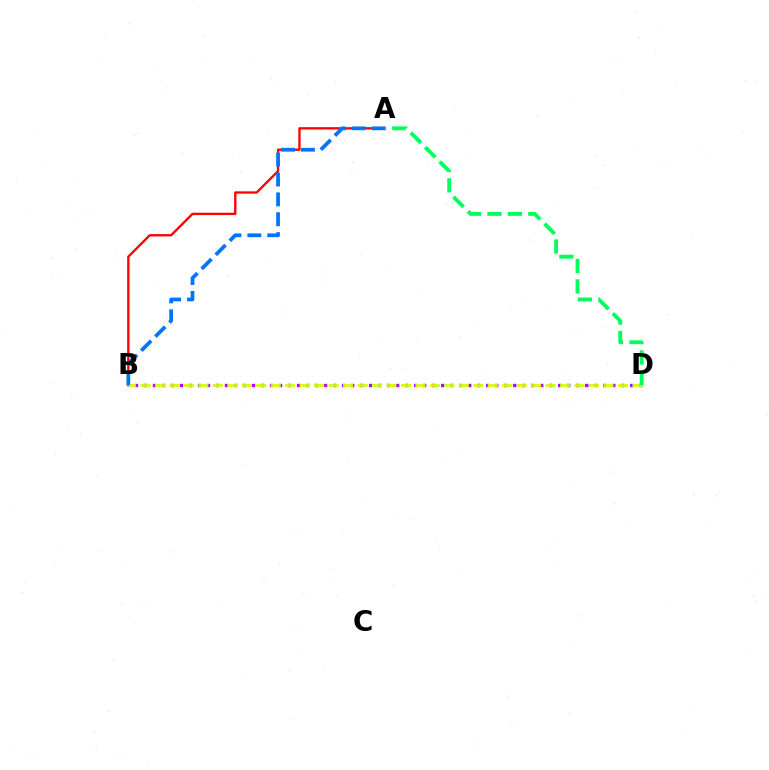{('A', 'B'): [{'color': '#ff0000', 'line_style': 'solid', 'thickness': 1.67}, {'color': '#0074ff', 'line_style': 'dashed', 'thickness': 2.7}], ('B', 'D'): [{'color': '#b900ff', 'line_style': 'dotted', 'thickness': 2.45}, {'color': '#d1ff00', 'line_style': 'dashed', 'thickness': 1.97}], ('A', 'D'): [{'color': '#00ff5c', 'line_style': 'dashed', 'thickness': 2.78}]}